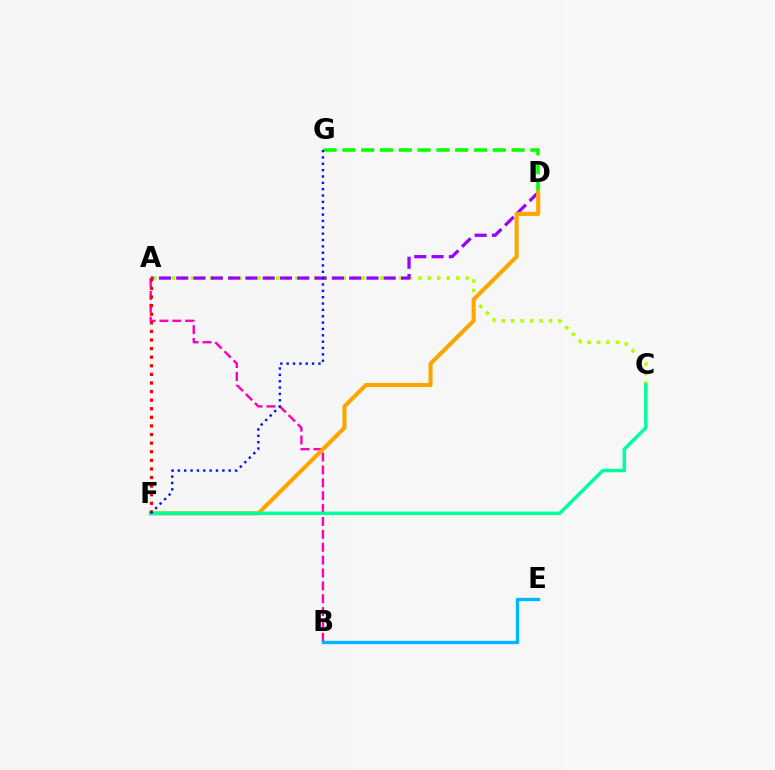{('A', 'C'): [{'color': '#b3ff00', 'line_style': 'dotted', 'thickness': 2.57}], ('A', 'B'): [{'color': '#ff00bd', 'line_style': 'dashed', 'thickness': 1.75}], ('D', 'G'): [{'color': '#08ff00', 'line_style': 'dashed', 'thickness': 2.55}], ('B', 'E'): [{'color': '#00b5ff', 'line_style': 'solid', 'thickness': 2.39}], ('A', 'D'): [{'color': '#9b00ff', 'line_style': 'dashed', 'thickness': 2.35}], ('D', 'F'): [{'color': '#ffa500', 'line_style': 'solid', 'thickness': 2.94}], ('A', 'F'): [{'color': '#ff0000', 'line_style': 'dotted', 'thickness': 2.33}], ('C', 'F'): [{'color': '#00ff9d', 'line_style': 'solid', 'thickness': 2.53}], ('F', 'G'): [{'color': '#0010ff', 'line_style': 'dotted', 'thickness': 1.73}]}